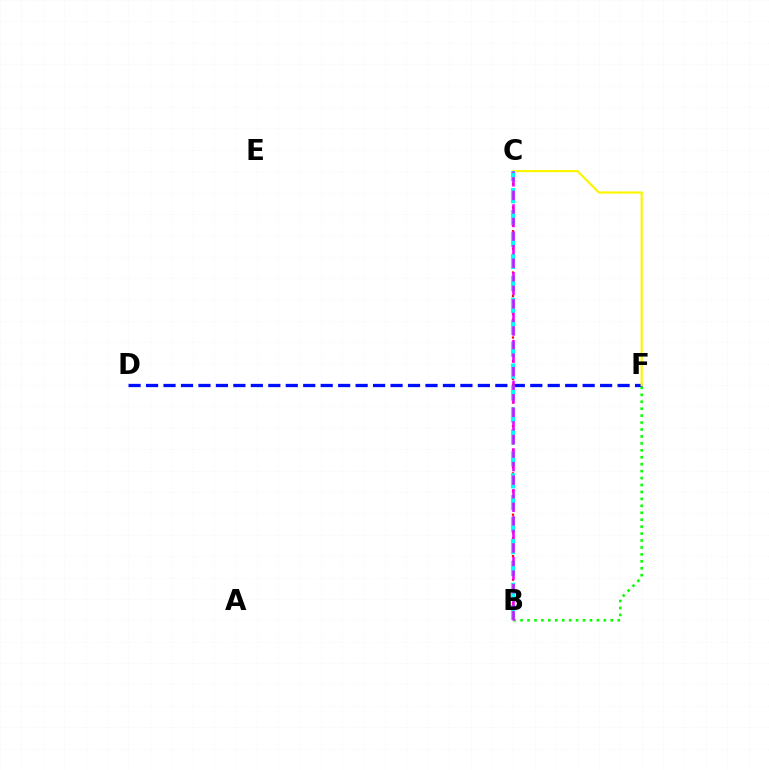{('D', 'F'): [{'color': '#0010ff', 'line_style': 'dashed', 'thickness': 2.37}], ('B', 'C'): [{'color': '#ff0000', 'line_style': 'dotted', 'thickness': 1.6}, {'color': '#00fff6', 'line_style': 'dashed', 'thickness': 2.98}, {'color': '#ee00ff', 'line_style': 'dashed', 'thickness': 1.84}], ('B', 'F'): [{'color': '#08ff00', 'line_style': 'dotted', 'thickness': 1.88}], ('C', 'F'): [{'color': '#fcf500', 'line_style': 'solid', 'thickness': 1.57}]}